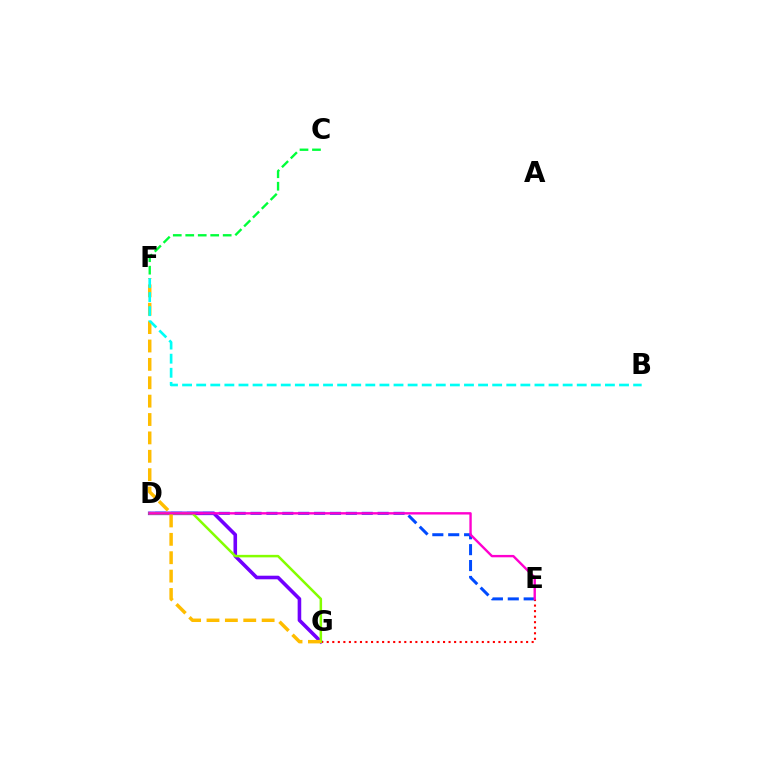{('D', 'G'): [{'color': '#7200ff', 'line_style': 'solid', 'thickness': 2.59}, {'color': '#84ff00', 'line_style': 'solid', 'thickness': 1.81}], ('E', 'G'): [{'color': '#ff0000', 'line_style': 'dotted', 'thickness': 1.5}], ('C', 'F'): [{'color': '#00ff39', 'line_style': 'dashed', 'thickness': 1.7}], ('D', 'E'): [{'color': '#004bff', 'line_style': 'dashed', 'thickness': 2.16}, {'color': '#ff00cf', 'line_style': 'solid', 'thickness': 1.71}], ('F', 'G'): [{'color': '#ffbd00', 'line_style': 'dashed', 'thickness': 2.5}], ('B', 'F'): [{'color': '#00fff6', 'line_style': 'dashed', 'thickness': 1.91}]}